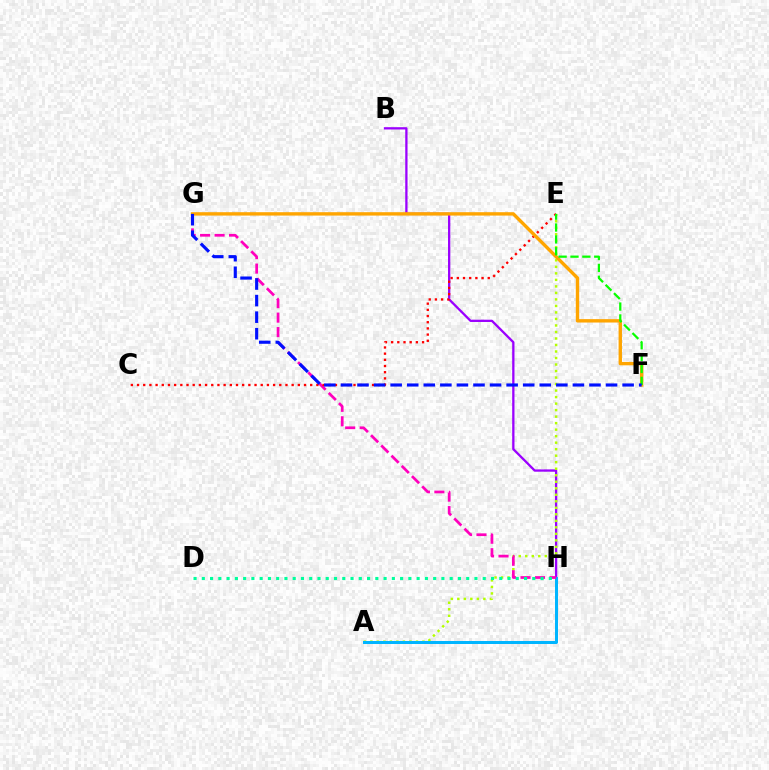{('B', 'H'): [{'color': '#9b00ff', 'line_style': 'solid', 'thickness': 1.65}], ('A', 'E'): [{'color': '#b3ff00', 'line_style': 'dotted', 'thickness': 1.77}], ('A', 'H'): [{'color': '#00b5ff', 'line_style': 'solid', 'thickness': 2.16}], ('G', 'H'): [{'color': '#ff00bd', 'line_style': 'dashed', 'thickness': 1.97}], ('C', 'E'): [{'color': '#ff0000', 'line_style': 'dotted', 'thickness': 1.68}], ('F', 'G'): [{'color': '#ffa500', 'line_style': 'solid', 'thickness': 2.44}, {'color': '#0010ff', 'line_style': 'dashed', 'thickness': 2.25}], ('E', 'F'): [{'color': '#08ff00', 'line_style': 'dashed', 'thickness': 1.61}], ('D', 'H'): [{'color': '#00ff9d', 'line_style': 'dotted', 'thickness': 2.24}]}